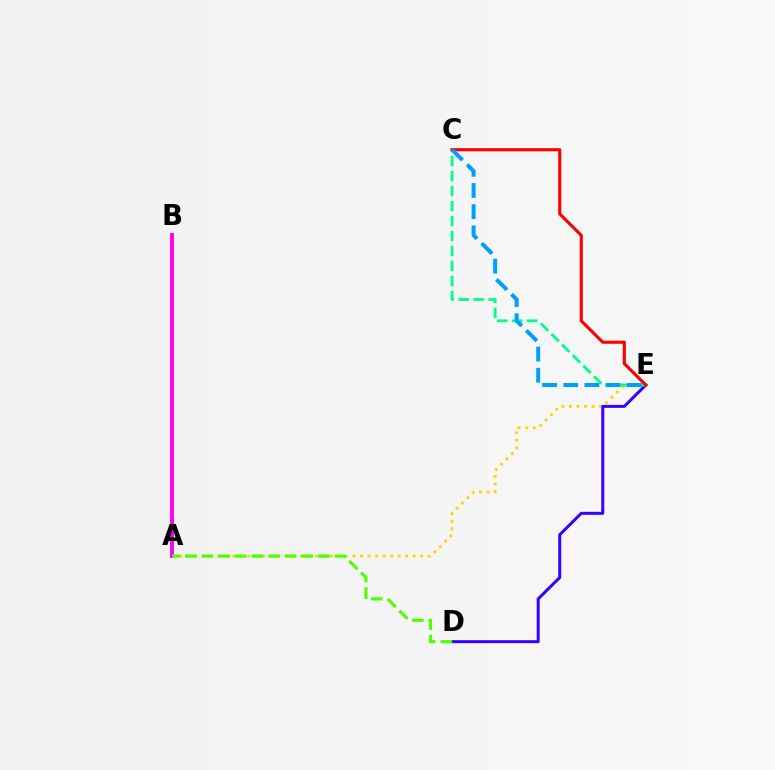{('A', 'E'): [{'color': '#ffd500', 'line_style': 'dotted', 'thickness': 2.04}], ('D', 'E'): [{'color': '#3700ff', 'line_style': 'solid', 'thickness': 2.17}], ('A', 'B'): [{'color': '#ff00ed', 'line_style': 'solid', 'thickness': 2.81}], ('A', 'D'): [{'color': '#4fff00', 'line_style': 'dashed', 'thickness': 2.26}], ('C', 'E'): [{'color': '#00ff86', 'line_style': 'dashed', 'thickness': 2.04}, {'color': '#ff0000', 'line_style': 'solid', 'thickness': 2.25}, {'color': '#009eff', 'line_style': 'dashed', 'thickness': 2.87}]}